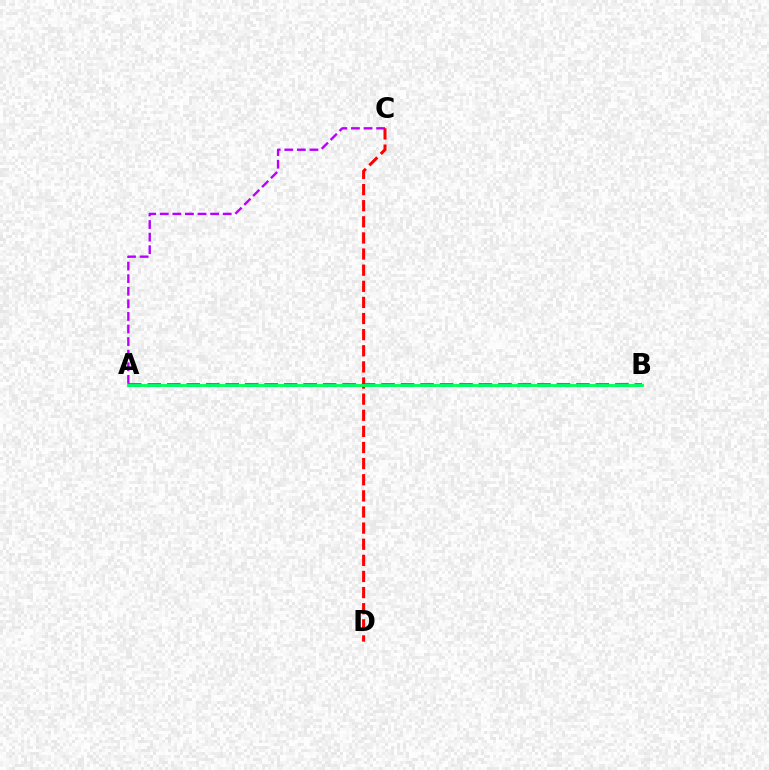{('A', 'B'): [{'color': '#d1ff00', 'line_style': 'dotted', 'thickness': 2.08}, {'color': '#0074ff', 'line_style': 'dashed', 'thickness': 2.65}, {'color': '#00ff5c', 'line_style': 'solid', 'thickness': 2.06}], ('A', 'C'): [{'color': '#b900ff', 'line_style': 'dashed', 'thickness': 1.71}], ('C', 'D'): [{'color': '#ff0000', 'line_style': 'dashed', 'thickness': 2.19}]}